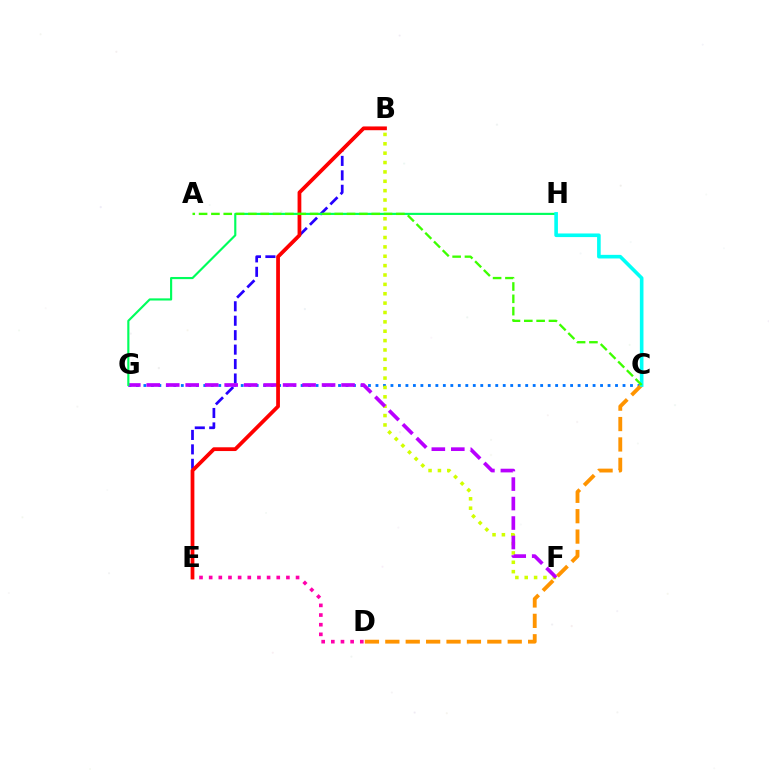{('C', 'G'): [{'color': '#0074ff', 'line_style': 'dotted', 'thickness': 2.03}], ('B', 'E'): [{'color': '#2500ff', 'line_style': 'dashed', 'thickness': 1.96}, {'color': '#ff0000', 'line_style': 'solid', 'thickness': 2.71}], ('D', 'E'): [{'color': '#ff00ac', 'line_style': 'dotted', 'thickness': 2.62}], ('B', 'F'): [{'color': '#d1ff00', 'line_style': 'dotted', 'thickness': 2.55}], ('F', 'G'): [{'color': '#b900ff', 'line_style': 'dashed', 'thickness': 2.65}], ('C', 'D'): [{'color': '#ff9400', 'line_style': 'dashed', 'thickness': 2.77}], ('G', 'H'): [{'color': '#00ff5c', 'line_style': 'solid', 'thickness': 1.55}], ('C', 'H'): [{'color': '#00fff6', 'line_style': 'solid', 'thickness': 2.6}], ('A', 'C'): [{'color': '#3dff00', 'line_style': 'dashed', 'thickness': 1.68}]}